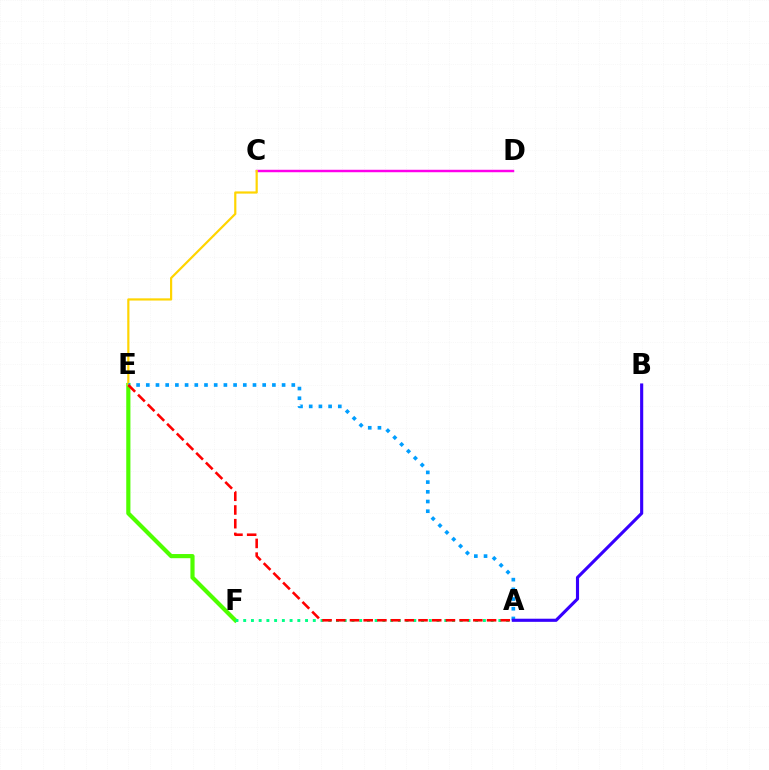{('E', 'F'): [{'color': '#4fff00', 'line_style': 'solid', 'thickness': 3.0}], ('A', 'F'): [{'color': '#00ff86', 'line_style': 'dotted', 'thickness': 2.1}], ('C', 'D'): [{'color': '#ff00ed', 'line_style': 'solid', 'thickness': 1.77}], ('C', 'E'): [{'color': '#ffd500', 'line_style': 'solid', 'thickness': 1.58}], ('A', 'E'): [{'color': '#009eff', 'line_style': 'dotted', 'thickness': 2.64}, {'color': '#ff0000', 'line_style': 'dashed', 'thickness': 1.86}], ('A', 'B'): [{'color': '#3700ff', 'line_style': 'solid', 'thickness': 2.25}]}